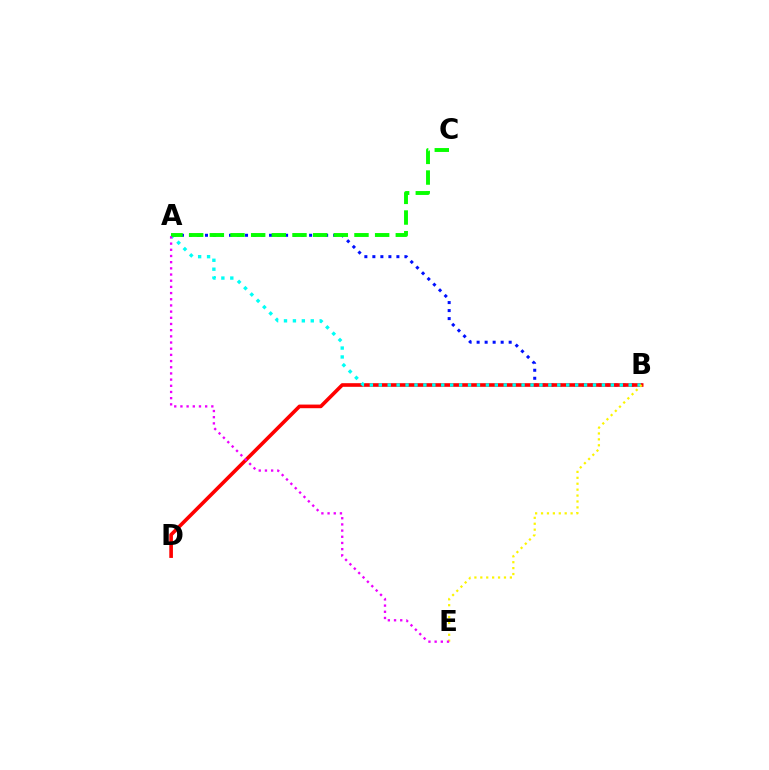{('A', 'B'): [{'color': '#0010ff', 'line_style': 'dotted', 'thickness': 2.18}, {'color': '#00fff6', 'line_style': 'dotted', 'thickness': 2.43}], ('B', 'D'): [{'color': '#ff0000', 'line_style': 'solid', 'thickness': 2.62}], ('B', 'E'): [{'color': '#fcf500', 'line_style': 'dotted', 'thickness': 1.61}], ('A', 'C'): [{'color': '#08ff00', 'line_style': 'dashed', 'thickness': 2.81}], ('A', 'E'): [{'color': '#ee00ff', 'line_style': 'dotted', 'thickness': 1.68}]}